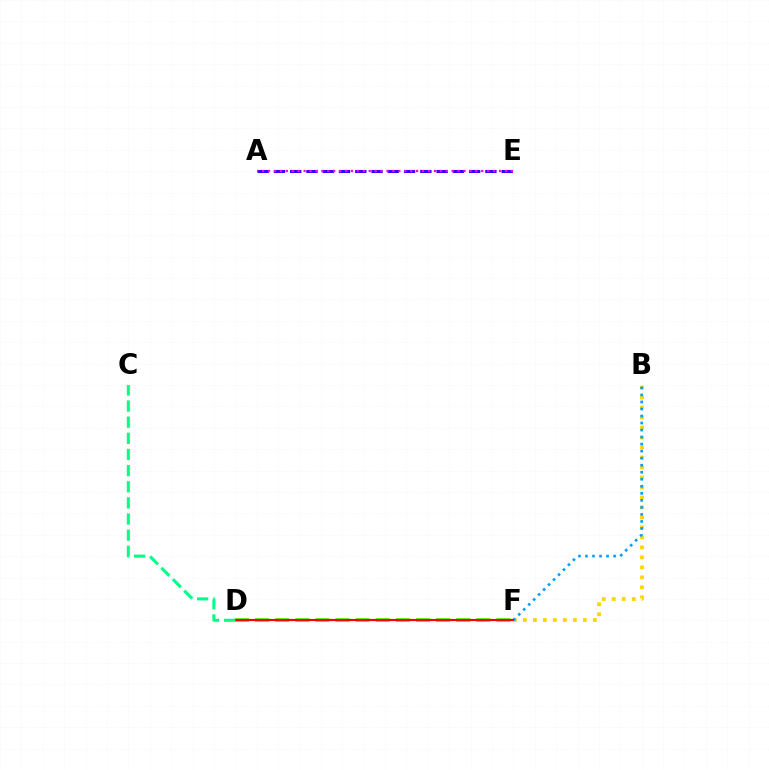{('D', 'F'): [{'color': '#4fff00', 'line_style': 'dashed', 'thickness': 2.73}, {'color': '#ff0000', 'line_style': 'solid', 'thickness': 1.54}], ('A', 'E'): [{'color': '#3700ff', 'line_style': 'dashed', 'thickness': 2.21}, {'color': '#ff00ed', 'line_style': 'dotted', 'thickness': 1.61}], ('B', 'F'): [{'color': '#ffd500', 'line_style': 'dotted', 'thickness': 2.71}, {'color': '#009eff', 'line_style': 'dotted', 'thickness': 1.91}], ('C', 'D'): [{'color': '#00ff86', 'line_style': 'dashed', 'thickness': 2.19}]}